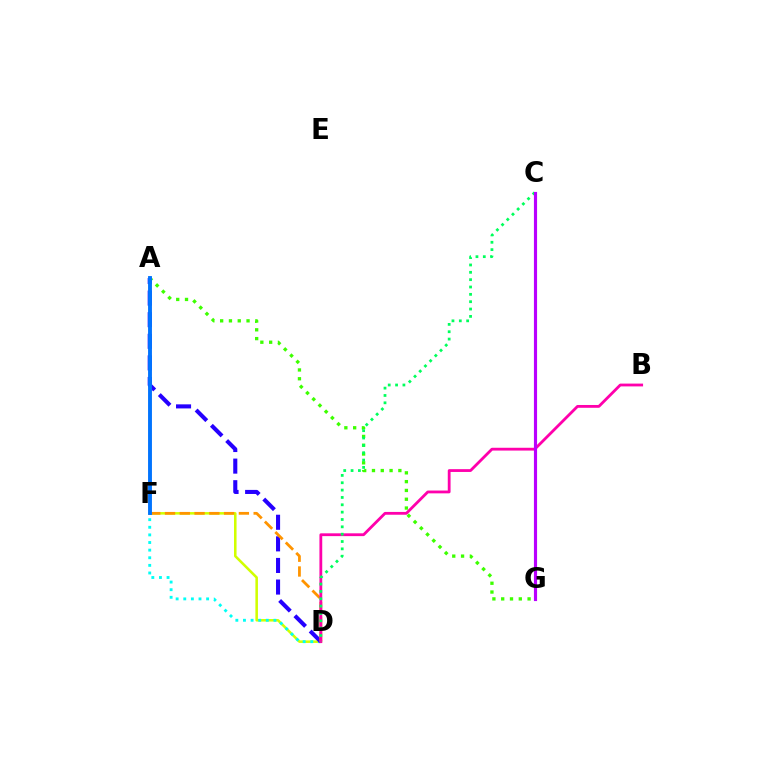{('D', 'F'): [{'color': '#d1ff00', 'line_style': 'solid', 'thickness': 1.84}, {'color': '#00fff6', 'line_style': 'dotted', 'thickness': 2.07}, {'color': '#ff9400', 'line_style': 'dashed', 'thickness': 2.01}], ('A', 'F'): [{'color': '#ff0000', 'line_style': 'solid', 'thickness': 1.64}, {'color': '#0074ff', 'line_style': 'solid', 'thickness': 2.78}], ('A', 'G'): [{'color': '#3dff00', 'line_style': 'dotted', 'thickness': 2.39}], ('A', 'D'): [{'color': '#2500ff', 'line_style': 'dashed', 'thickness': 2.93}], ('B', 'D'): [{'color': '#ff00ac', 'line_style': 'solid', 'thickness': 2.02}], ('C', 'D'): [{'color': '#00ff5c', 'line_style': 'dotted', 'thickness': 2.0}], ('C', 'G'): [{'color': '#b900ff', 'line_style': 'solid', 'thickness': 2.27}]}